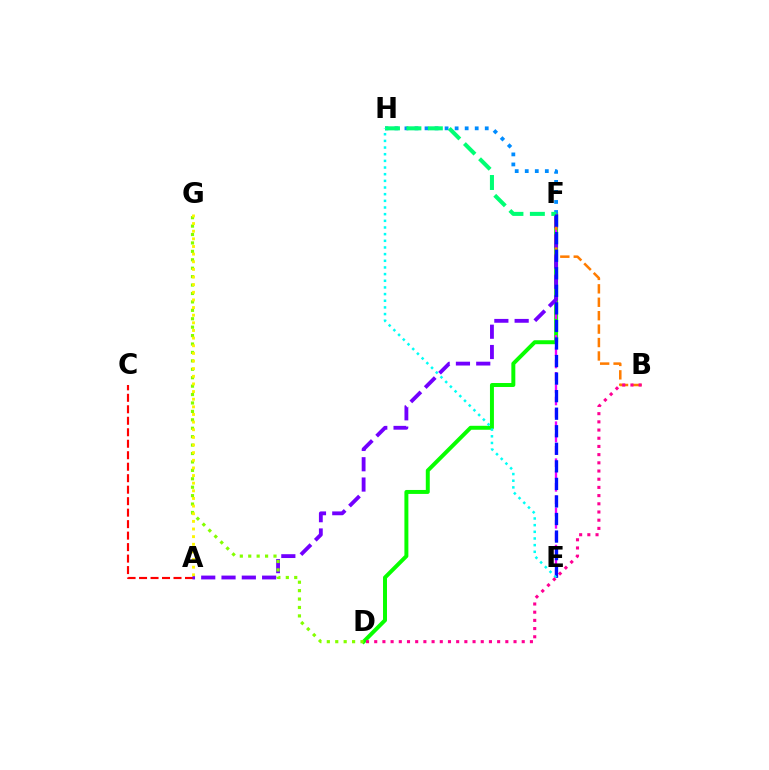{('A', 'C'): [{'color': '#ff0000', 'line_style': 'dashed', 'thickness': 1.56}], ('D', 'F'): [{'color': '#08ff00', 'line_style': 'solid', 'thickness': 2.85}], ('E', 'F'): [{'color': '#ee00ff', 'line_style': 'dashed', 'thickness': 1.68}, {'color': '#0010ff', 'line_style': 'dashed', 'thickness': 2.38}], ('A', 'F'): [{'color': '#7200ff', 'line_style': 'dashed', 'thickness': 2.76}], ('F', 'H'): [{'color': '#008cff', 'line_style': 'dotted', 'thickness': 2.73}, {'color': '#00ff74', 'line_style': 'dashed', 'thickness': 2.91}], ('B', 'F'): [{'color': '#ff7c00', 'line_style': 'dashed', 'thickness': 1.82}], ('D', 'G'): [{'color': '#84ff00', 'line_style': 'dotted', 'thickness': 2.29}], ('E', 'H'): [{'color': '#00fff6', 'line_style': 'dotted', 'thickness': 1.81}], ('A', 'G'): [{'color': '#fcf500', 'line_style': 'dotted', 'thickness': 2.07}], ('B', 'D'): [{'color': '#ff0094', 'line_style': 'dotted', 'thickness': 2.23}]}